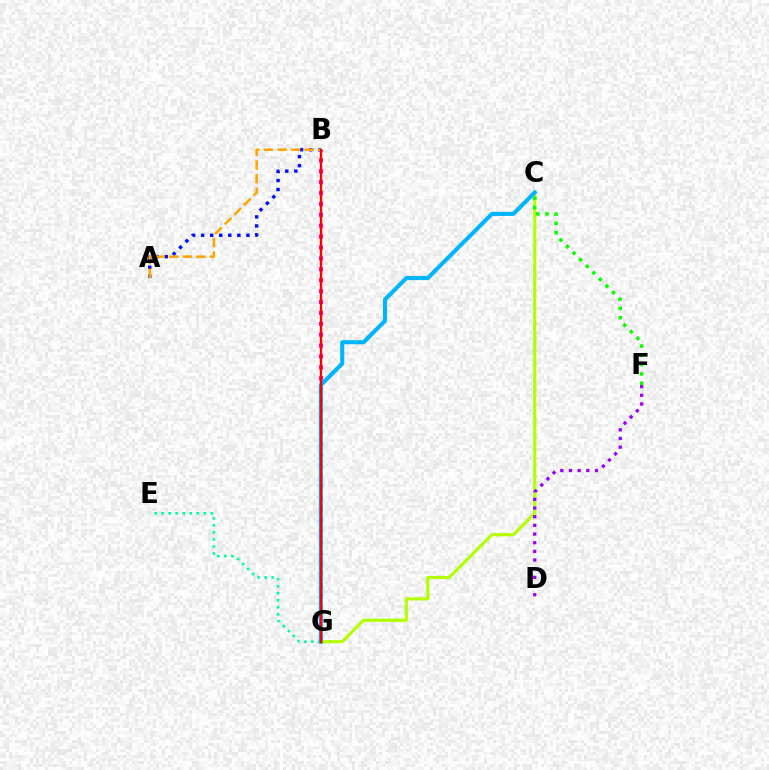{('B', 'G'): [{'color': '#ff00bd', 'line_style': 'dotted', 'thickness': 2.96}, {'color': '#ff0000', 'line_style': 'solid', 'thickness': 1.69}], ('E', 'G'): [{'color': '#00ff9d', 'line_style': 'dotted', 'thickness': 1.91}], ('A', 'B'): [{'color': '#0010ff', 'line_style': 'dotted', 'thickness': 2.46}, {'color': '#ffa500', 'line_style': 'dashed', 'thickness': 1.84}], ('C', 'G'): [{'color': '#b3ff00', 'line_style': 'solid', 'thickness': 2.25}, {'color': '#00b5ff', 'line_style': 'solid', 'thickness': 2.94}], ('D', 'F'): [{'color': '#9b00ff', 'line_style': 'dotted', 'thickness': 2.36}], ('C', 'F'): [{'color': '#08ff00', 'line_style': 'dotted', 'thickness': 2.53}]}